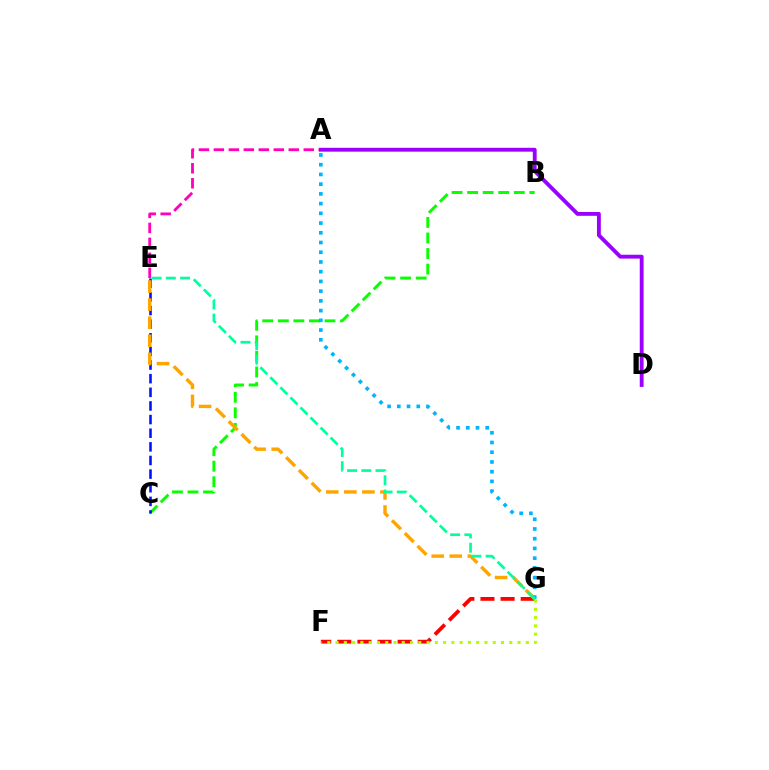{('B', 'C'): [{'color': '#08ff00', 'line_style': 'dashed', 'thickness': 2.11}], ('A', 'E'): [{'color': '#ff00bd', 'line_style': 'dashed', 'thickness': 2.03}], ('C', 'E'): [{'color': '#0010ff', 'line_style': 'dashed', 'thickness': 1.85}], ('F', 'G'): [{'color': '#ff0000', 'line_style': 'dashed', 'thickness': 2.73}, {'color': '#b3ff00', 'line_style': 'dotted', 'thickness': 2.25}], ('A', 'D'): [{'color': '#9b00ff', 'line_style': 'solid', 'thickness': 2.77}], ('E', 'G'): [{'color': '#ffa500', 'line_style': 'dashed', 'thickness': 2.45}, {'color': '#00ff9d', 'line_style': 'dashed', 'thickness': 1.93}], ('A', 'G'): [{'color': '#00b5ff', 'line_style': 'dotted', 'thickness': 2.64}]}